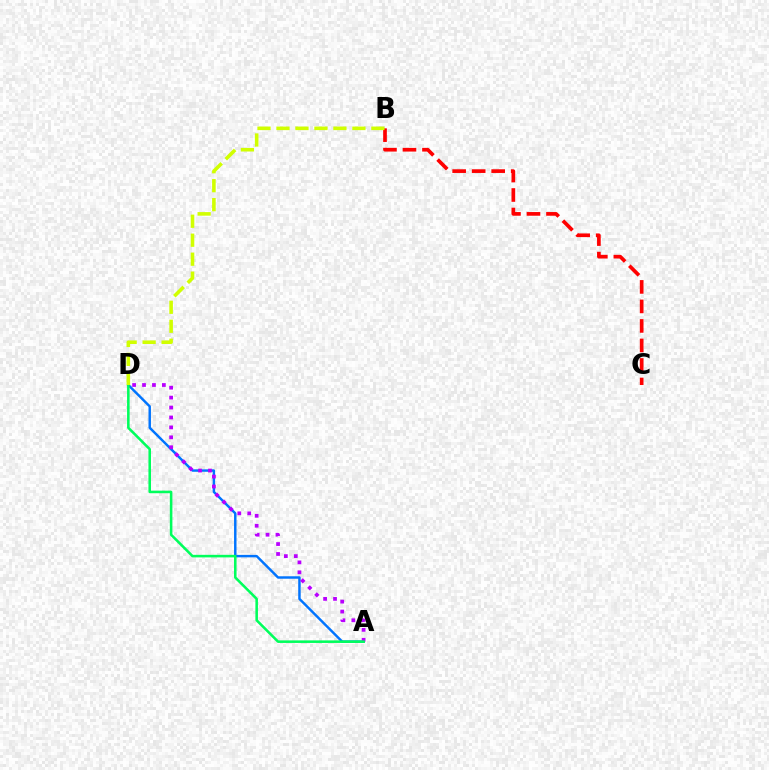{('A', 'D'): [{'color': '#0074ff', 'line_style': 'solid', 'thickness': 1.77}, {'color': '#b900ff', 'line_style': 'dotted', 'thickness': 2.7}, {'color': '#00ff5c', 'line_style': 'solid', 'thickness': 1.84}], ('B', 'C'): [{'color': '#ff0000', 'line_style': 'dashed', 'thickness': 2.65}], ('B', 'D'): [{'color': '#d1ff00', 'line_style': 'dashed', 'thickness': 2.58}]}